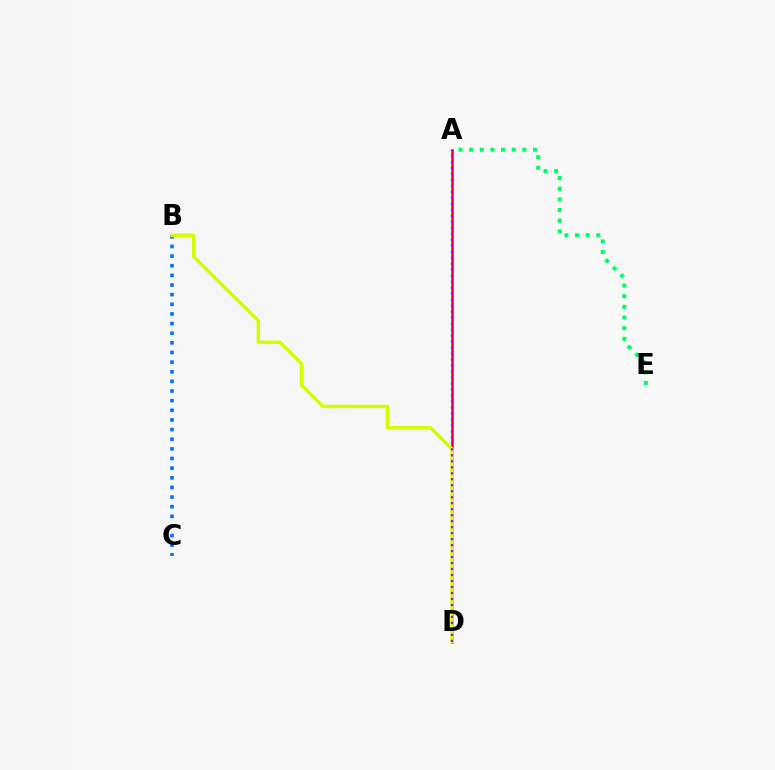{('B', 'C'): [{'color': '#0074ff', 'line_style': 'dotted', 'thickness': 2.62}], ('A', 'D'): [{'color': '#ff0000', 'line_style': 'solid', 'thickness': 1.83}, {'color': '#b900ff', 'line_style': 'dotted', 'thickness': 1.63}], ('A', 'E'): [{'color': '#00ff5c', 'line_style': 'dotted', 'thickness': 2.89}], ('B', 'D'): [{'color': '#d1ff00', 'line_style': 'solid', 'thickness': 2.49}]}